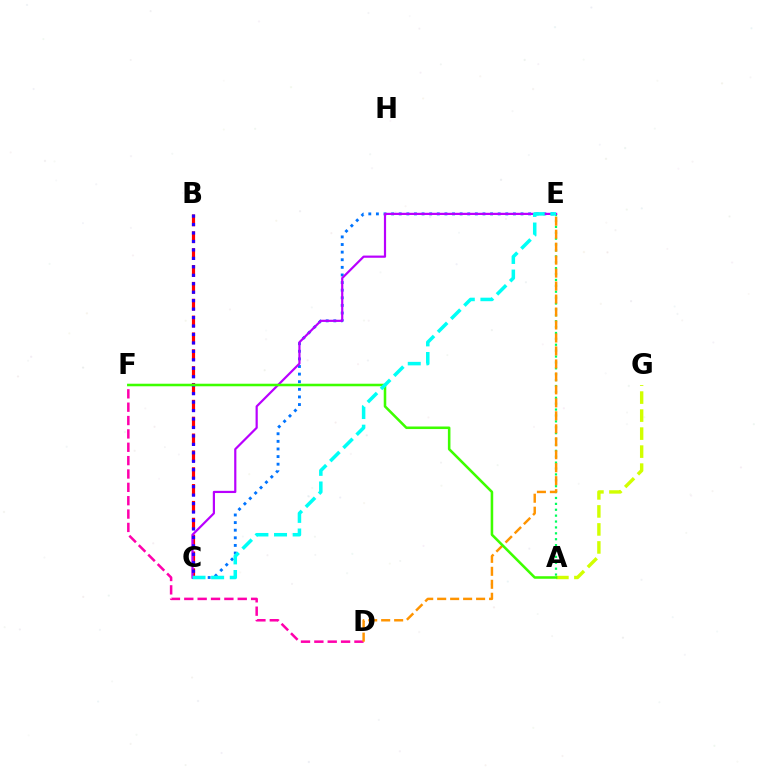{('A', 'E'): [{'color': '#00ff5c', 'line_style': 'dotted', 'thickness': 1.6}], ('D', 'F'): [{'color': '#ff00ac', 'line_style': 'dashed', 'thickness': 1.81}], ('B', 'C'): [{'color': '#ff0000', 'line_style': 'dashed', 'thickness': 2.29}, {'color': '#2500ff', 'line_style': 'dotted', 'thickness': 2.3}], ('C', 'E'): [{'color': '#0074ff', 'line_style': 'dotted', 'thickness': 2.07}, {'color': '#b900ff', 'line_style': 'solid', 'thickness': 1.58}, {'color': '#00fff6', 'line_style': 'dashed', 'thickness': 2.53}], ('D', 'E'): [{'color': '#ff9400', 'line_style': 'dashed', 'thickness': 1.76}], ('A', 'G'): [{'color': '#d1ff00', 'line_style': 'dashed', 'thickness': 2.45}], ('A', 'F'): [{'color': '#3dff00', 'line_style': 'solid', 'thickness': 1.84}]}